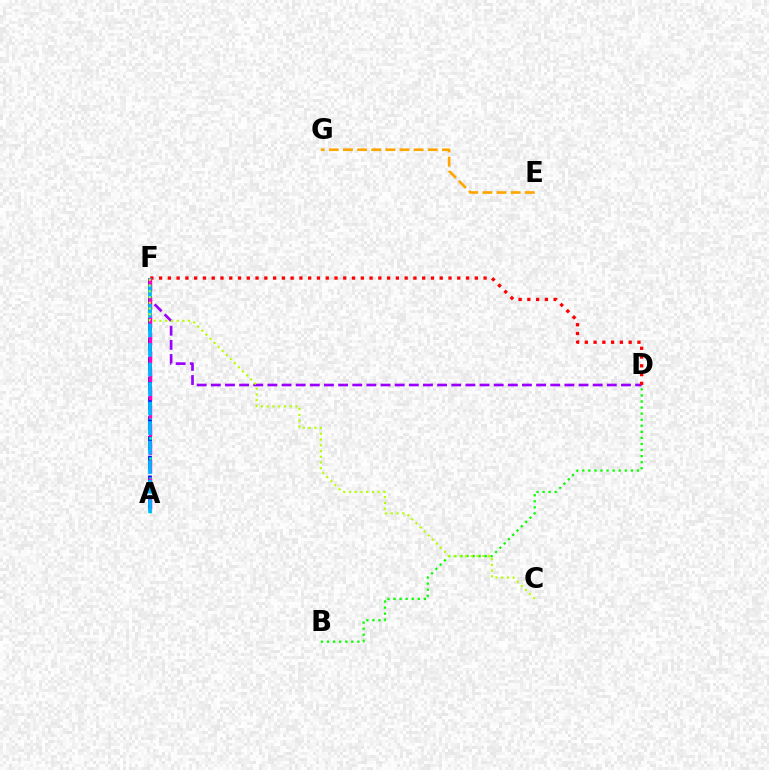{('E', 'G'): [{'color': '#ffa500', 'line_style': 'dashed', 'thickness': 1.92}], ('A', 'F'): [{'color': '#0010ff', 'line_style': 'dashed', 'thickness': 2.68}, {'color': '#00ff9d', 'line_style': 'dotted', 'thickness': 1.82}, {'color': '#ff00bd', 'line_style': 'dashed', 'thickness': 2.47}, {'color': '#00b5ff', 'line_style': 'dashed', 'thickness': 2.65}], ('B', 'D'): [{'color': '#08ff00', 'line_style': 'dotted', 'thickness': 1.65}], ('D', 'F'): [{'color': '#9b00ff', 'line_style': 'dashed', 'thickness': 1.92}, {'color': '#ff0000', 'line_style': 'dotted', 'thickness': 2.38}], ('C', 'F'): [{'color': '#b3ff00', 'line_style': 'dotted', 'thickness': 1.56}]}